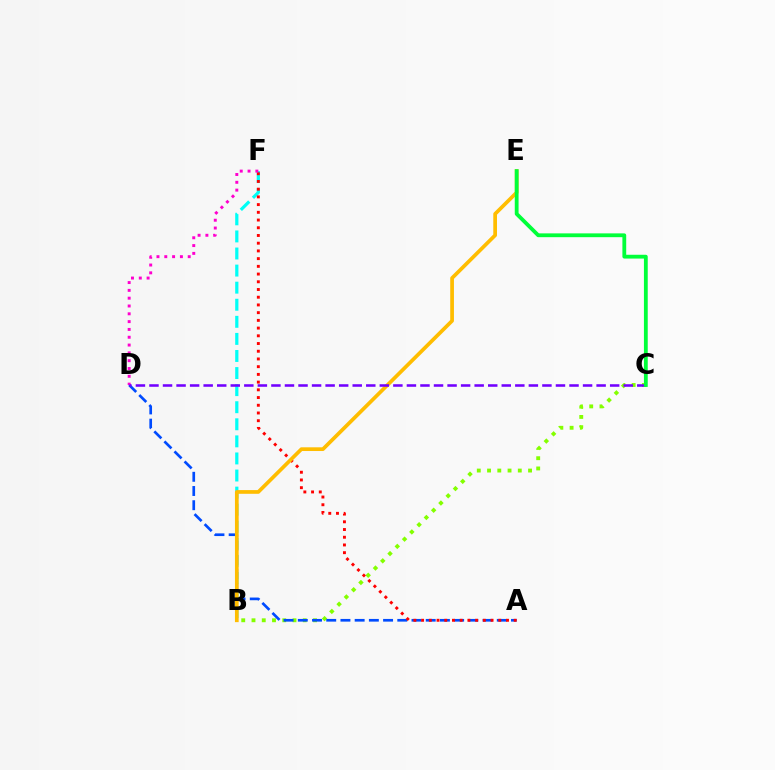{('B', 'F'): [{'color': '#00fff6', 'line_style': 'dashed', 'thickness': 2.32}], ('B', 'C'): [{'color': '#84ff00', 'line_style': 'dotted', 'thickness': 2.79}], ('A', 'D'): [{'color': '#004bff', 'line_style': 'dashed', 'thickness': 1.93}], ('A', 'F'): [{'color': '#ff0000', 'line_style': 'dotted', 'thickness': 2.1}], ('B', 'E'): [{'color': '#ffbd00', 'line_style': 'solid', 'thickness': 2.67}], ('D', 'F'): [{'color': '#ff00cf', 'line_style': 'dotted', 'thickness': 2.12}], ('C', 'D'): [{'color': '#7200ff', 'line_style': 'dashed', 'thickness': 1.84}], ('C', 'E'): [{'color': '#00ff39', 'line_style': 'solid', 'thickness': 2.74}]}